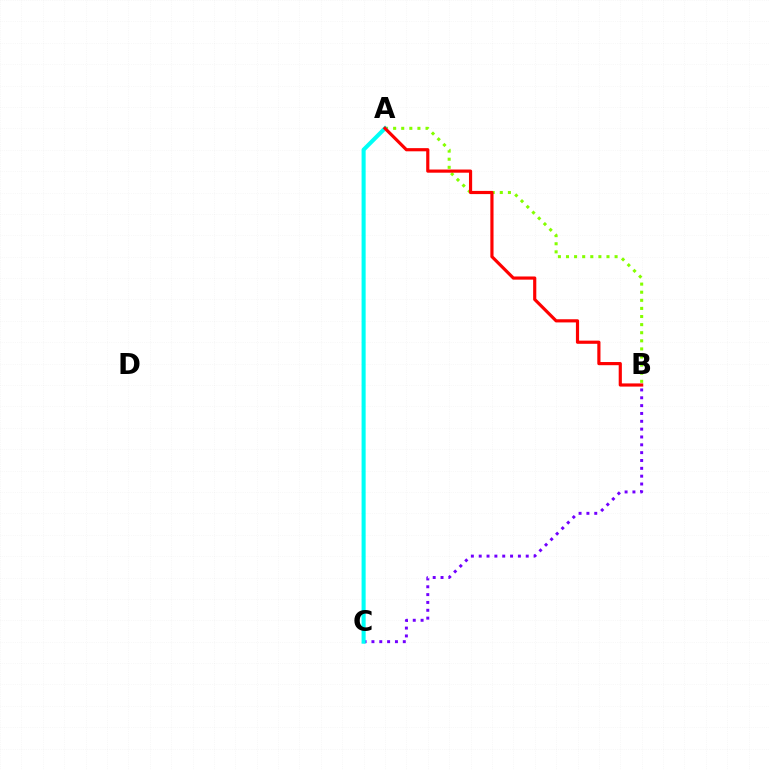{('B', 'C'): [{'color': '#7200ff', 'line_style': 'dotted', 'thickness': 2.13}], ('A', 'B'): [{'color': '#84ff00', 'line_style': 'dotted', 'thickness': 2.2}, {'color': '#ff0000', 'line_style': 'solid', 'thickness': 2.28}], ('A', 'C'): [{'color': '#00fff6', 'line_style': 'solid', 'thickness': 2.93}]}